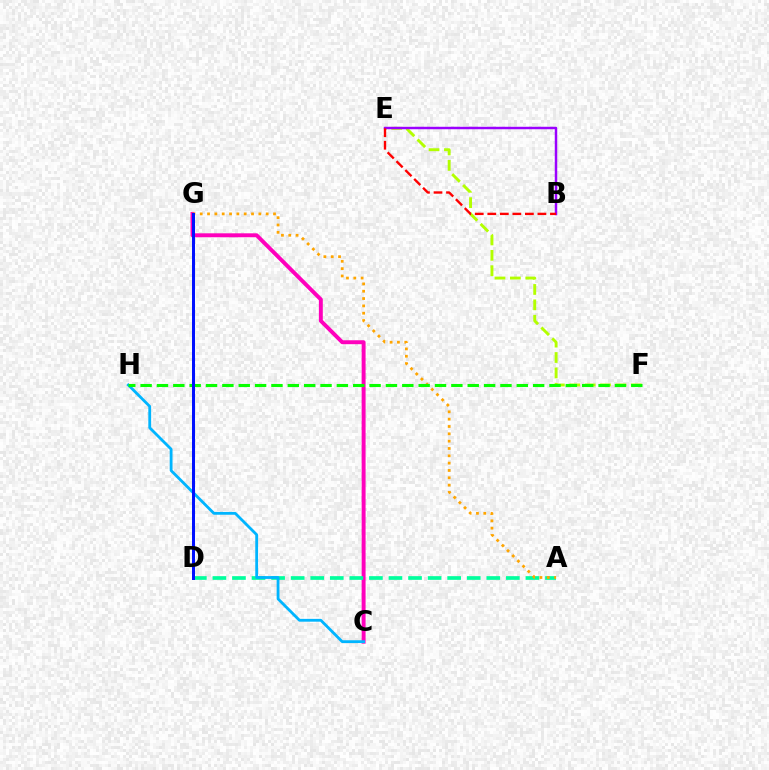{('C', 'G'): [{'color': '#ff00bd', 'line_style': 'solid', 'thickness': 2.83}], ('E', 'F'): [{'color': '#b3ff00', 'line_style': 'dashed', 'thickness': 2.09}], ('A', 'D'): [{'color': '#00ff9d', 'line_style': 'dashed', 'thickness': 2.66}], ('B', 'E'): [{'color': '#9b00ff', 'line_style': 'solid', 'thickness': 1.78}, {'color': '#ff0000', 'line_style': 'dashed', 'thickness': 1.7}], ('C', 'H'): [{'color': '#00b5ff', 'line_style': 'solid', 'thickness': 2.02}], ('A', 'G'): [{'color': '#ffa500', 'line_style': 'dotted', 'thickness': 1.99}], ('F', 'H'): [{'color': '#08ff00', 'line_style': 'dashed', 'thickness': 2.22}], ('D', 'G'): [{'color': '#0010ff', 'line_style': 'solid', 'thickness': 2.17}]}